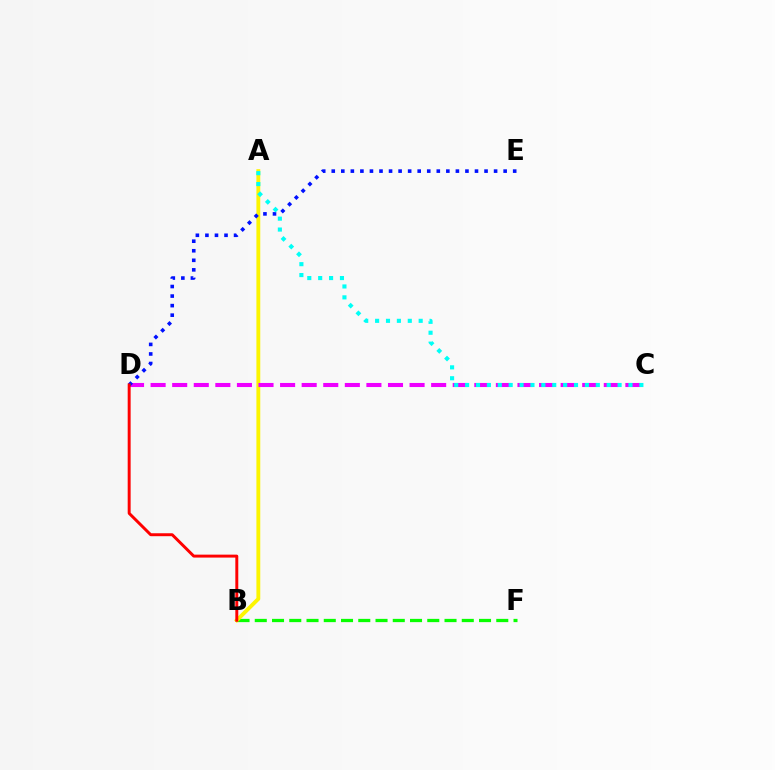{('B', 'F'): [{'color': '#08ff00', 'line_style': 'dashed', 'thickness': 2.34}], ('A', 'B'): [{'color': '#fcf500', 'line_style': 'solid', 'thickness': 2.78}], ('C', 'D'): [{'color': '#ee00ff', 'line_style': 'dashed', 'thickness': 2.93}], ('D', 'E'): [{'color': '#0010ff', 'line_style': 'dotted', 'thickness': 2.59}], ('A', 'C'): [{'color': '#00fff6', 'line_style': 'dotted', 'thickness': 2.96}], ('B', 'D'): [{'color': '#ff0000', 'line_style': 'solid', 'thickness': 2.12}]}